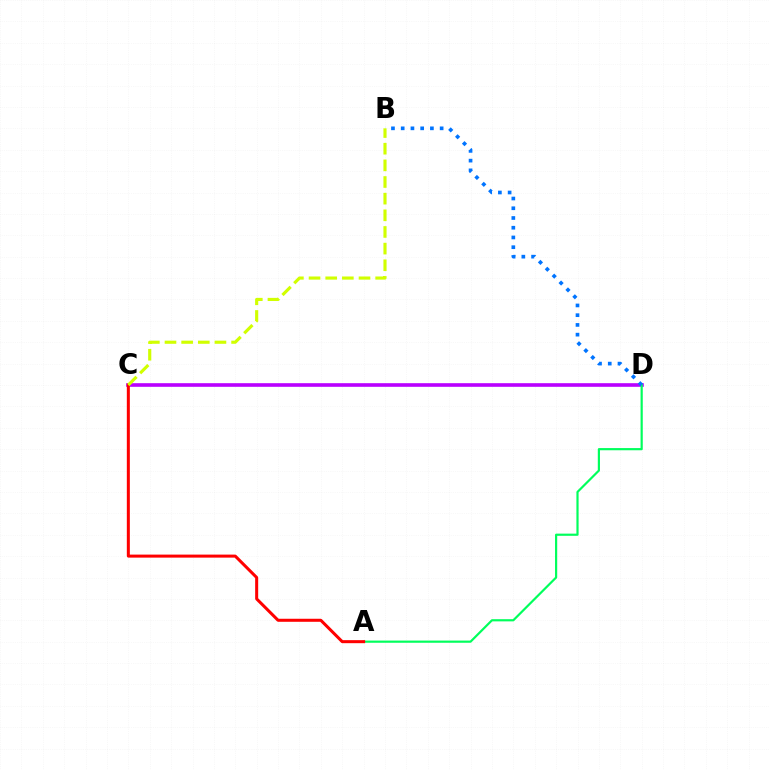{('C', 'D'): [{'color': '#b900ff', 'line_style': 'solid', 'thickness': 2.61}], ('A', 'D'): [{'color': '#00ff5c', 'line_style': 'solid', 'thickness': 1.58}], ('A', 'C'): [{'color': '#ff0000', 'line_style': 'solid', 'thickness': 2.18}], ('B', 'D'): [{'color': '#0074ff', 'line_style': 'dotted', 'thickness': 2.65}], ('B', 'C'): [{'color': '#d1ff00', 'line_style': 'dashed', 'thickness': 2.26}]}